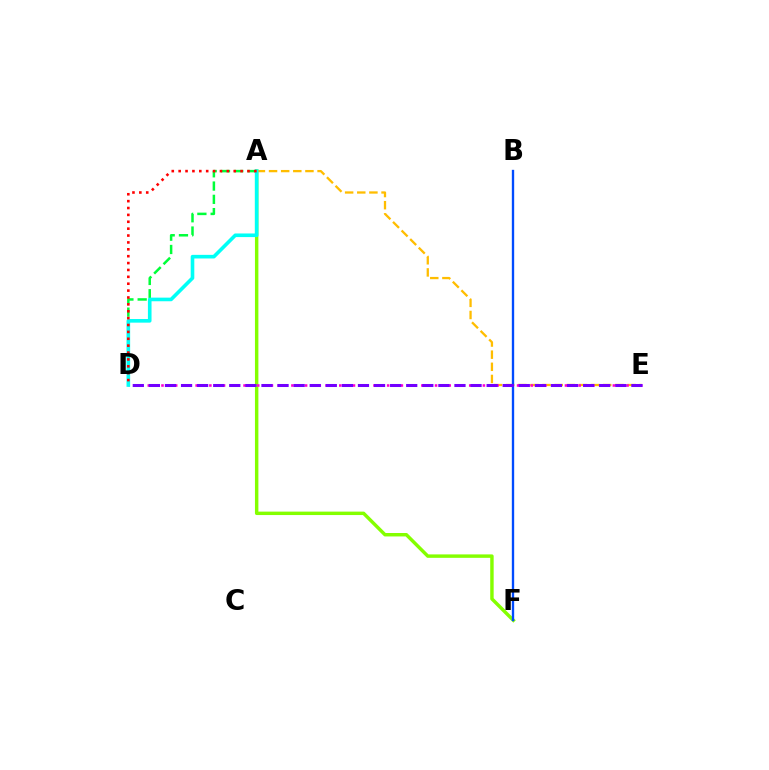{('A', 'F'): [{'color': '#84ff00', 'line_style': 'solid', 'thickness': 2.47}], ('A', 'E'): [{'color': '#ffbd00', 'line_style': 'dashed', 'thickness': 1.65}], ('B', 'F'): [{'color': '#004bff', 'line_style': 'solid', 'thickness': 1.69}], ('A', 'D'): [{'color': '#00ff39', 'line_style': 'dashed', 'thickness': 1.8}, {'color': '#00fff6', 'line_style': 'solid', 'thickness': 2.61}, {'color': '#ff0000', 'line_style': 'dotted', 'thickness': 1.87}], ('D', 'E'): [{'color': '#ff00cf', 'line_style': 'dotted', 'thickness': 1.86}, {'color': '#7200ff', 'line_style': 'dashed', 'thickness': 2.18}]}